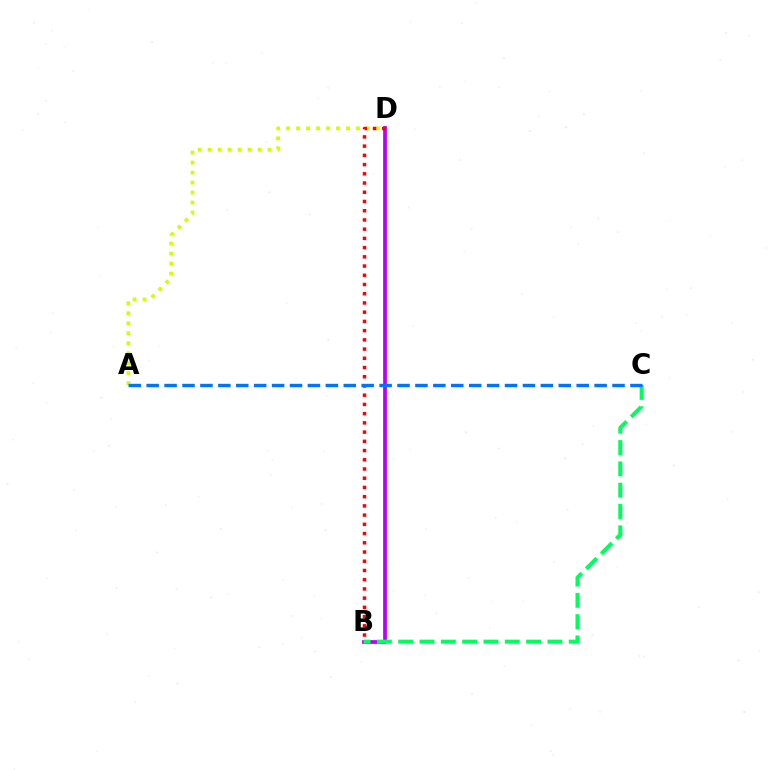{('B', 'D'): [{'color': '#b900ff', 'line_style': 'solid', 'thickness': 2.69}, {'color': '#ff0000', 'line_style': 'dotted', 'thickness': 2.51}], ('A', 'D'): [{'color': '#d1ff00', 'line_style': 'dotted', 'thickness': 2.71}], ('B', 'C'): [{'color': '#00ff5c', 'line_style': 'dashed', 'thickness': 2.9}], ('A', 'C'): [{'color': '#0074ff', 'line_style': 'dashed', 'thickness': 2.43}]}